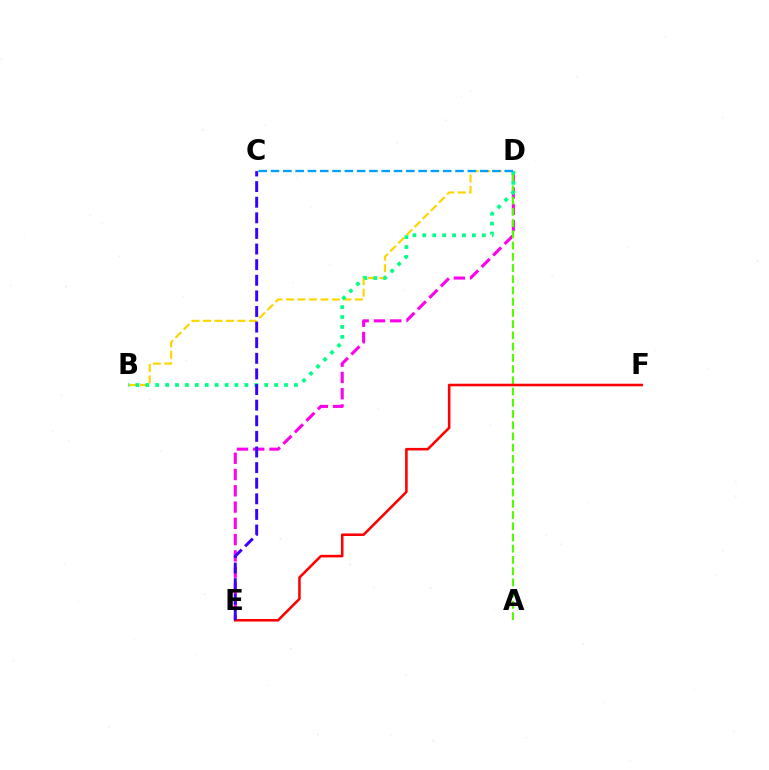{('B', 'D'): [{'color': '#ffd500', 'line_style': 'dashed', 'thickness': 1.56}, {'color': '#00ff86', 'line_style': 'dotted', 'thickness': 2.69}], ('D', 'E'): [{'color': '#ff00ed', 'line_style': 'dashed', 'thickness': 2.21}], ('A', 'D'): [{'color': '#4fff00', 'line_style': 'dashed', 'thickness': 1.53}], ('E', 'F'): [{'color': '#ff0000', 'line_style': 'solid', 'thickness': 1.85}], ('C', 'D'): [{'color': '#009eff', 'line_style': 'dashed', 'thickness': 1.67}], ('C', 'E'): [{'color': '#3700ff', 'line_style': 'dashed', 'thickness': 2.12}]}